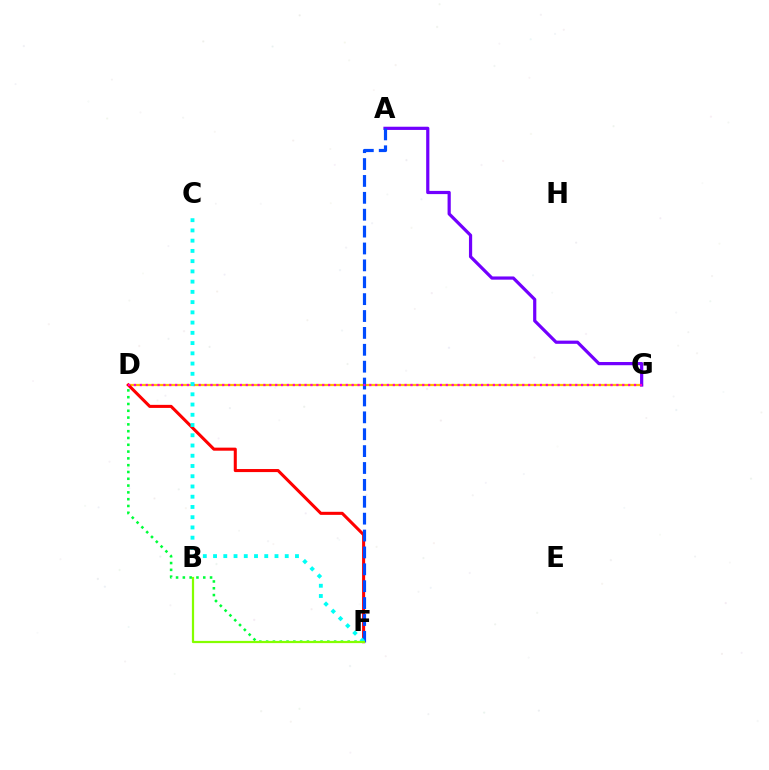{('D', 'G'): [{'color': '#ffbd00', 'line_style': 'solid', 'thickness': 1.61}, {'color': '#ff00cf', 'line_style': 'dotted', 'thickness': 1.6}], ('A', 'G'): [{'color': '#7200ff', 'line_style': 'solid', 'thickness': 2.31}], ('D', 'F'): [{'color': '#00ff39', 'line_style': 'dotted', 'thickness': 1.85}, {'color': '#ff0000', 'line_style': 'solid', 'thickness': 2.2}], ('A', 'F'): [{'color': '#004bff', 'line_style': 'dashed', 'thickness': 2.29}], ('C', 'F'): [{'color': '#00fff6', 'line_style': 'dotted', 'thickness': 2.78}], ('B', 'F'): [{'color': '#84ff00', 'line_style': 'solid', 'thickness': 1.6}]}